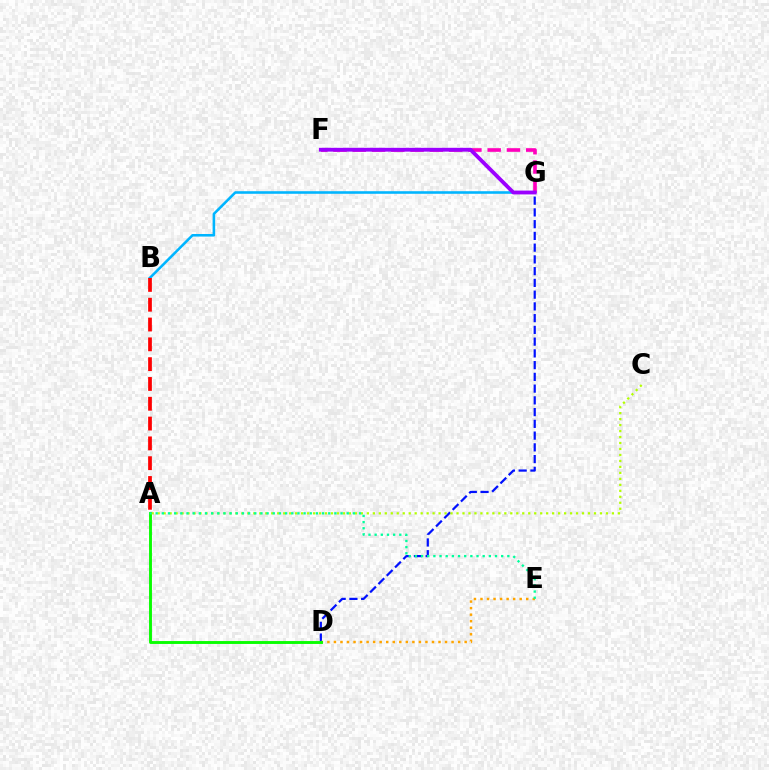{('D', 'G'): [{'color': '#0010ff', 'line_style': 'dashed', 'thickness': 1.6}], ('D', 'E'): [{'color': '#ffa500', 'line_style': 'dotted', 'thickness': 1.78}], ('A', 'D'): [{'color': '#08ff00', 'line_style': 'solid', 'thickness': 2.08}], ('B', 'G'): [{'color': '#00b5ff', 'line_style': 'solid', 'thickness': 1.85}], ('A', 'C'): [{'color': '#b3ff00', 'line_style': 'dotted', 'thickness': 1.62}], ('F', 'G'): [{'color': '#ff00bd', 'line_style': 'dashed', 'thickness': 2.62}, {'color': '#9b00ff', 'line_style': 'solid', 'thickness': 2.75}], ('A', 'B'): [{'color': '#ff0000', 'line_style': 'dashed', 'thickness': 2.69}], ('A', 'E'): [{'color': '#00ff9d', 'line_style': 'dotted', 'thickness': 1.67}]}